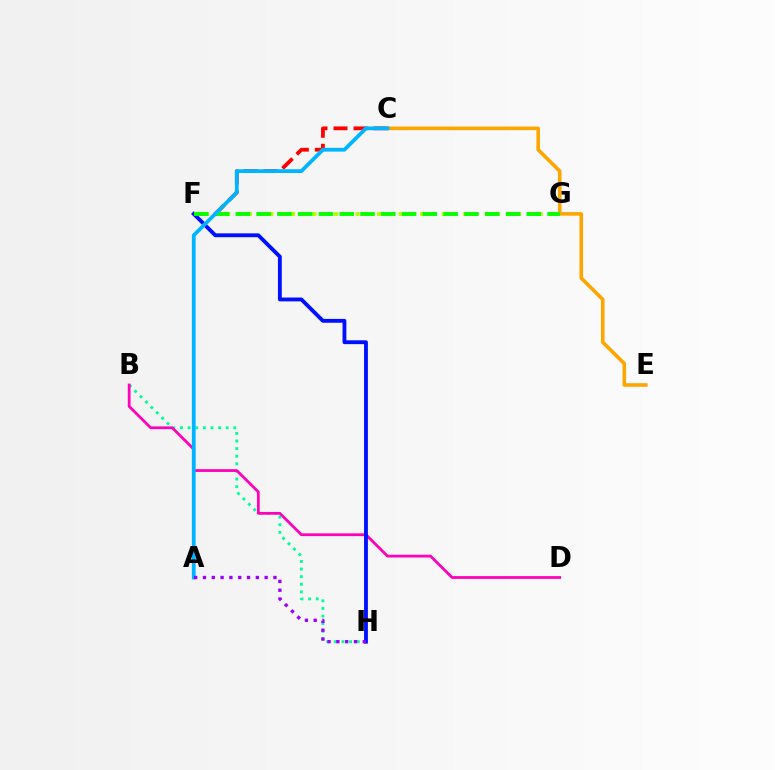{('C', 'F'): [{'color': '#ff0000', 'line_style': 'dashed', 'thickness': 2.72}], ('F', 'G'): [{'color': '#b3ff00', 'line_style': 'dotted', 'thickness': 2.93}, {'color': '#08ff00', 'line_style': 'dashed', 'thickness': 2.82}], ('B', 'H'): [{'color': '#00ff9d', 'line_style': 'dotted', 'thickness': 2.07}], ('C', 'E'): [{'color': '#ffa500', 'line_style': 'solid', 'thickness': 2.59}], ('B', 'D'): [{'color': '#ff00bd', 'line_style': 'solid', 'thickness': 1.99}], ('F', 'H'): [{'color': '#0010ff', 'line_style': 'solid', 'thickness': 2.77}], ('A', 'C'): [{'color': '#00b5ff', 'line_style': 'solid', 'thickness': 2.71}], ('A', 'H'): [{'color': '#9b00ff', 'line_style': 'dotted', 'thickness': 2.39}]}